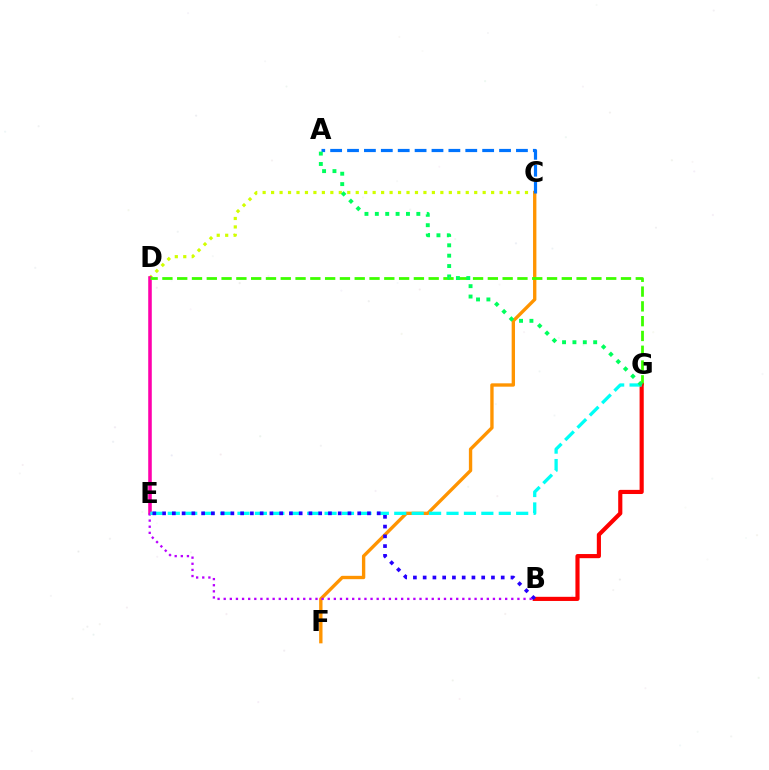{('C', 'D'): [{'color': '#d1ff00', 'line_style': 'dotted', 'thickness': 2.3}], ('D', 'E'): [{'color': '#ff00ac', 'line_style': 'solid', 'thickness': 2.56}], ('C', 'F'): [{'color': '#ff9400', 'line_style': 'solid', 'thickness': 2.42}], ('D', 'G'): [{'color': '#3dff00', 'line_style': 'dashed', 'thickness': 2.01}], ('A', 'C'): [{'color': '#0074ff', 'line_style': 'dashed', 'thickness': 2.29}], ('B', 'E'): [{'color': '#b900ff', 'line_style': 'dotted', 'thickness': 1.66}, {'color': '#2500ff', 'line_style': 'dotted', 'thickness': 2.65}], ('B', 'G'): [{'color': '#ff0000', 'line_style': 'solid', 'thickness': 2.99}], ('E', 'G'): [{'color': '#00fff6', 'line_style': 'dashed', 'thickness': 2.37}], ('A', 'G'): [{'color': '#00ff5c', 'line_style': 'dotted', 'thickness': 2.82}]}